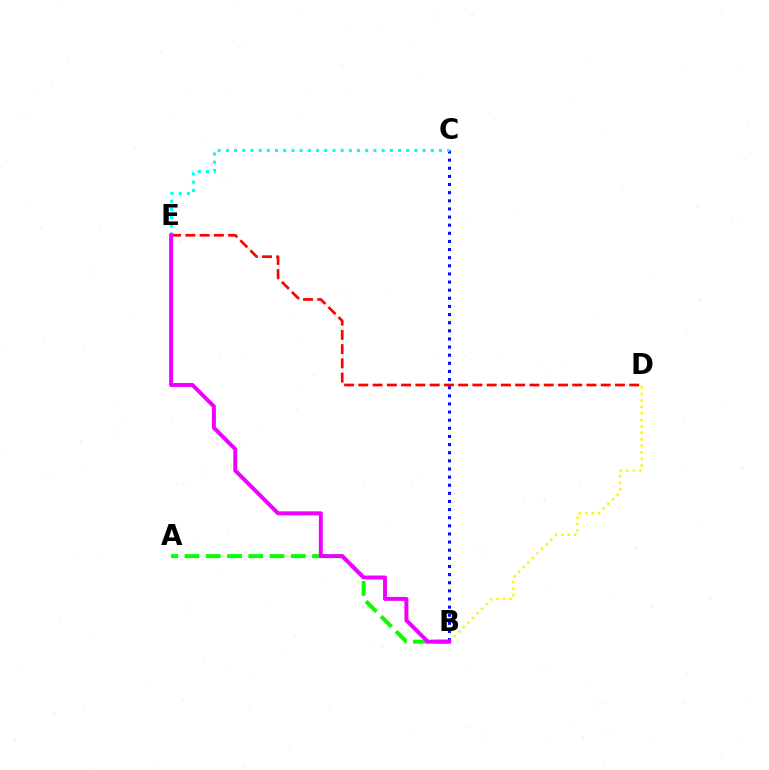{('A', 'B'): [{'color': '#08ff00', 'line_style': 'dashed', 'thickness': 2.89}], ('B', 'C'): [{'color': '#0010ff', 'line_style': 'dotted', 'thickness': 2.21}], ('B', 'D'): [{'color': '#fcf500', 'line_style': 'dotted', 'thickness': 1.76}], ('D', 'E'): [{'color': '#ff0000', 'line_style': 'dashed', 'thickness': 1.94}], ('C', 'E'): [{'color': '#00fff6', 'line_style': 'dotted', 'thickness': 2.23}], ('B', 'E'): [{'color': '#ee00ff', 'line_style': 'solid', 'thickness': 2.85}]}